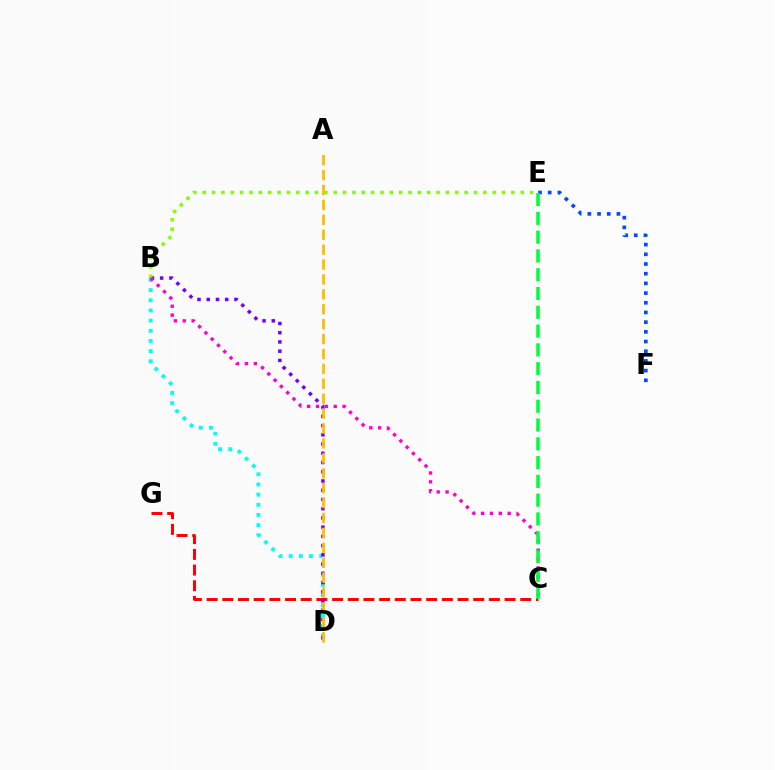{('C', 'G'): [{'color': '#ff0000', 'line_style': 'dashed', 'thickness': 2.13}], ('B', 'D'): [{'color': '#00fff6', 'line_style': 'dotted', 'thickness': 2.76}, {'color': '#7200ff', 'line_style': 'dotted', 'thickness': 2.51}], ('B', 'E'): [{'color': '#84ff00', 'line_style': 'dotted', 'thickness': 2.54}], ('E', 'F'): [{'color': '#004bff', 'line_style': 'dotted', 'thickness': 2.63}], ('B', 'C'): [{'color': '#ff00cf', 'line_style': 'dotted', 'thickness': 2.41}], ('C', 'E'): [{'color': '#00ff39', 'line_style': 'dashed', 'thickness': 2.55}], ('A', 'D'): [{'color': '#ffbd00', 'line_style': 'dashed', 'thickness': 2.03}]}